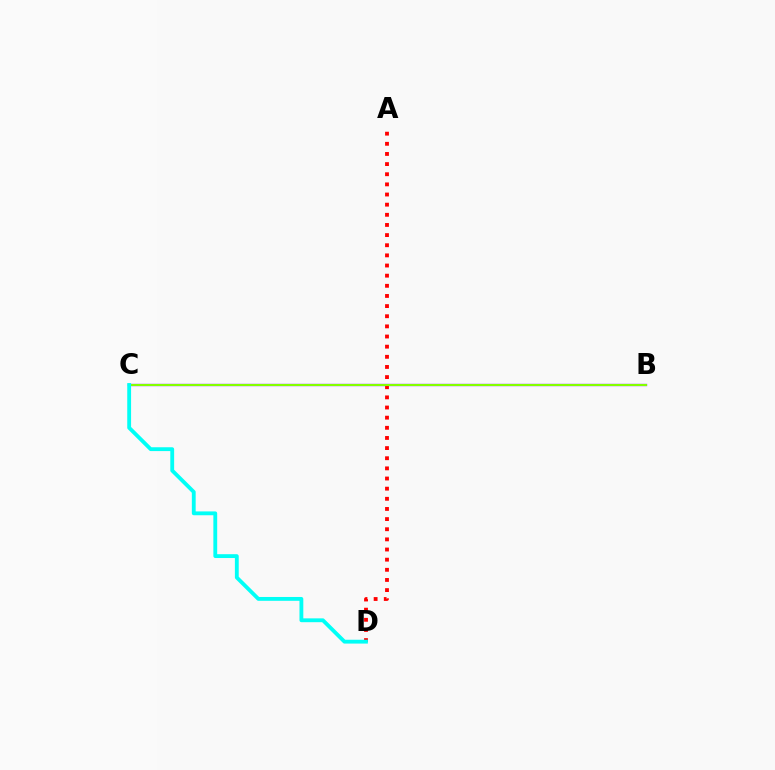{('B', 'C'): [{'color': '#7200ff', 'line_style': 'solid', 'thickness': 1.63}, {'color': '#84ff00', 'line_style': 'solid', 'thickness': 1.5}], ('A', 'D'): [{'color': '#ff0000', 'line_style': 'dotted', 'thickness': 2.76}], ('C', 'D'): [{'color': '#00fff6', 'line_style': 'solid', 'thickness': 2.76}]}